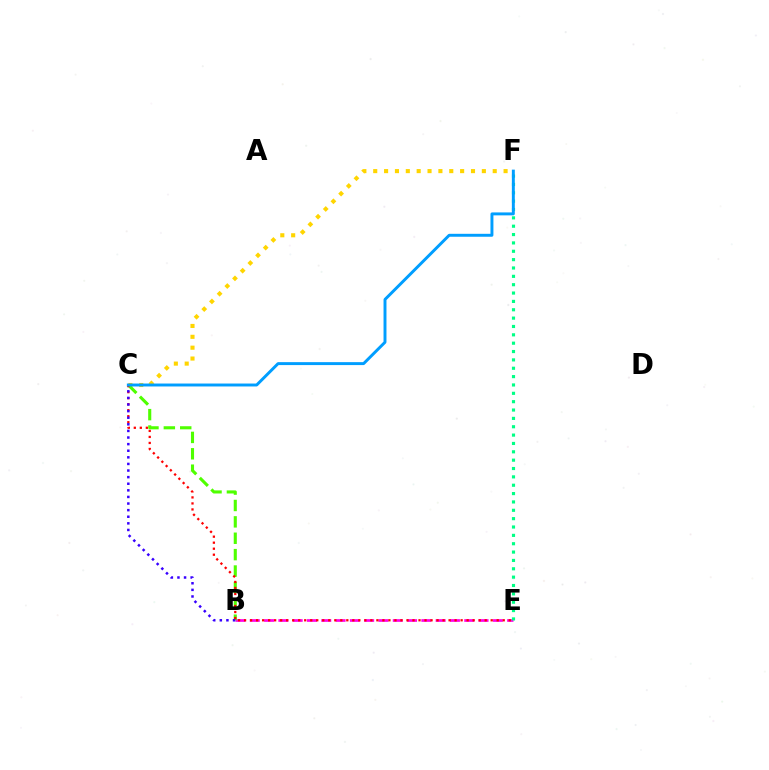{('B', 'E'): [{'color': '#ff00ed', 'line_style': 'dashed', 'thickness': 1.94}], ('C', 'F'): [{'color': '#ffd500', 'line_style': 'dotted', 'thickness': 2.95}, {'color': '#009eff', 'line_style': 'solid', 'thickness': 2.12}], ('B', 'C'): [{'color': '#4fff00', 'line_style': 'dashed', 'thickness': 2.23}, {'color': '#3700ff', 'line_style': 'dotted', 'thickness': 1.79}], ('E', 'F'): [{'color': '#00ff86', 'line_style': 'dotted', 'thickness': 2.27}], ('C', 'E'): [{'color': '#ff0000', 'line_style': 'dotted', 'thickness': 1.63}]}